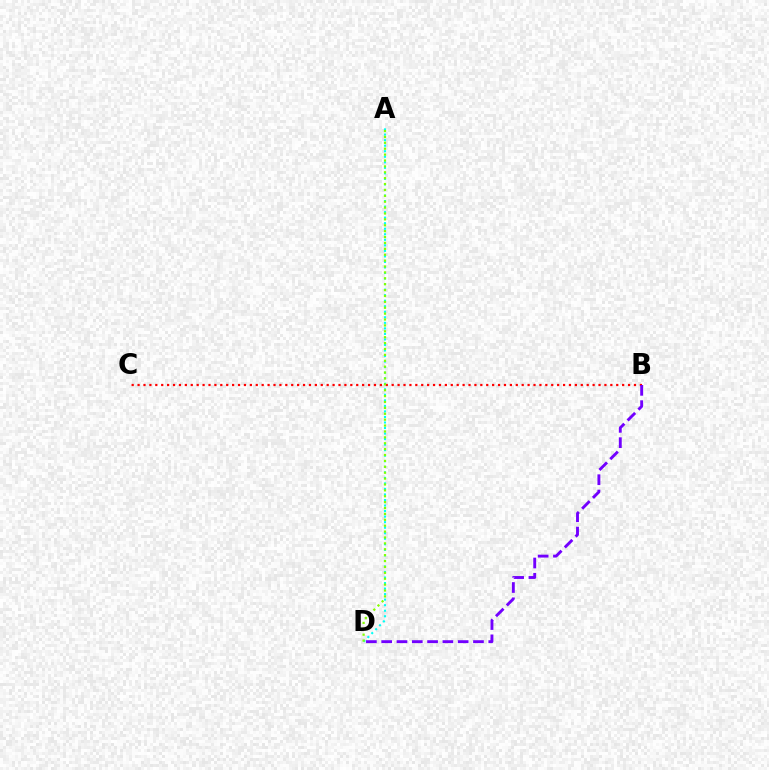{('A', 'D'): [{'color': '#00fff6', 'line_style': 'dotted', 'thickness': 1.5}, {'color': '#84ff00', 'line_style': 'dotted', 'thickness': 1.6}], ('B', 'C'): [{'color': '#ff0000', 'line_style': 'dotted', 'thickness': 1.61}], ('B', 'D'): [{'color': '#7200ff', 'line_style': 'dashed', 'thickness': 2.08}]}